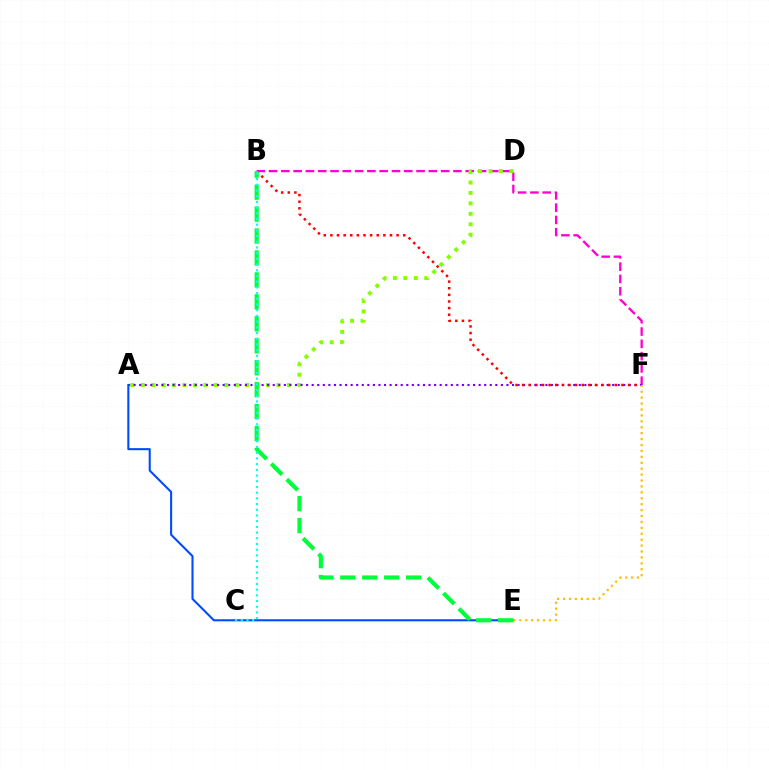{('B', 'F'): [{'color': '#ff00cf', 'line_style': 'dashed', 'thickness': 1.67}, {'color': '#ff0000', 'line_style': 'dotted', 'thickness': 1.8}], ('A', 'D'): [{'color': '#84ff00', 'line_style': 'dotted', 'thickness': 2.84}], ('A', 'F'): [{'color': '#7200ff', 'line_style': 'dotted', 'thickness': 1.51}], ('A', 'E'): [{'color': '#004bff', 'line_style': 'solid', 'thickness': 1.5}], ('B', 'E'): [{'color': '#00ff39', 'line_style': 'dashed', 'thickness': 2.98}], ('B', 'C'): [{'color': '#00fff6', 'line_style': 'dotted', 'thickness': 1.55}], ('E', 'F'): [{'color': '#ffbd00', 'line_style': 'dotted', 'thickness': 1.61}]}